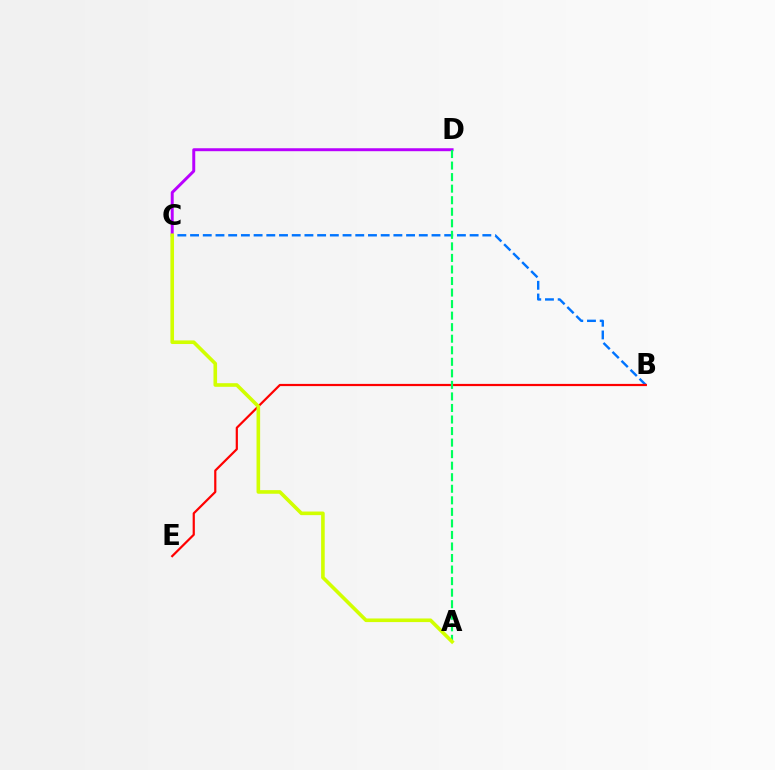{('C', 'D'): [{'color': '#b900ff', 'line_style': 'solid', 'thickness': 2.12}], ('B', 'C'): [{'color': '#0074ff', 'line_style': 'dashed', 'thickness': 1.73}], ('B', 'E'): [{'color': '#ff0000', 'line_style': 'solid', 'thickness': 1.59}], ('A', 'D'): [{'color': '#00ff5c', 'line_style': 'dashed', 'thickness': 1.57}], ('A', 'C'): [{'color': '#d1ff00', 'line_style': 'solid', 'thickness': 2.6}]}